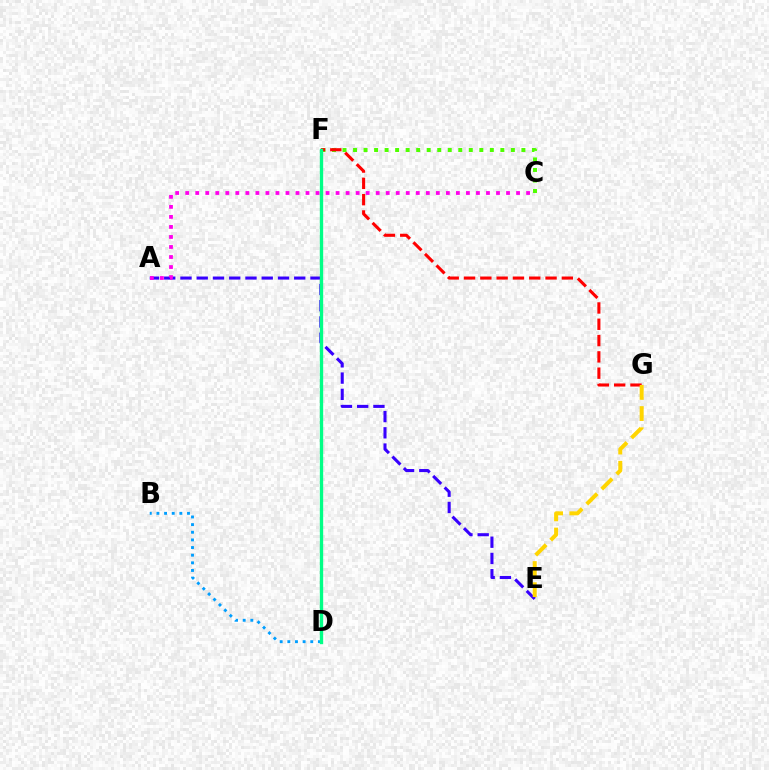{('B', 'D'): [{'color': '#009eff', 'line_style': 'dotted', 'thickness': 2.08}], ('C', 'F'): [{'color': '#4fff00', 'line_style': 'dotted', 'thickness': 2.86}], ('A', 'E'): [{'color': '#3700ff', 'line_style': 'dashed', 'thickness': 2.21}], ('F', 'G'): [{'color': '#ff0000', 'line_style': 'dashed', 'thickness': 2.21}], ('A', 'C'): [{'color': '#ff00ed', 'line_style': 'dotted', 'thickness': 2.72}], ('E', 'G'): [{'color': '#ffd500', 'line_style': 'dashed', 'thickness': 2.88}], ('D', 'F'): [{'color': '#00ff86', 'line_style': 'solid', 'thickness': 2.41}]}